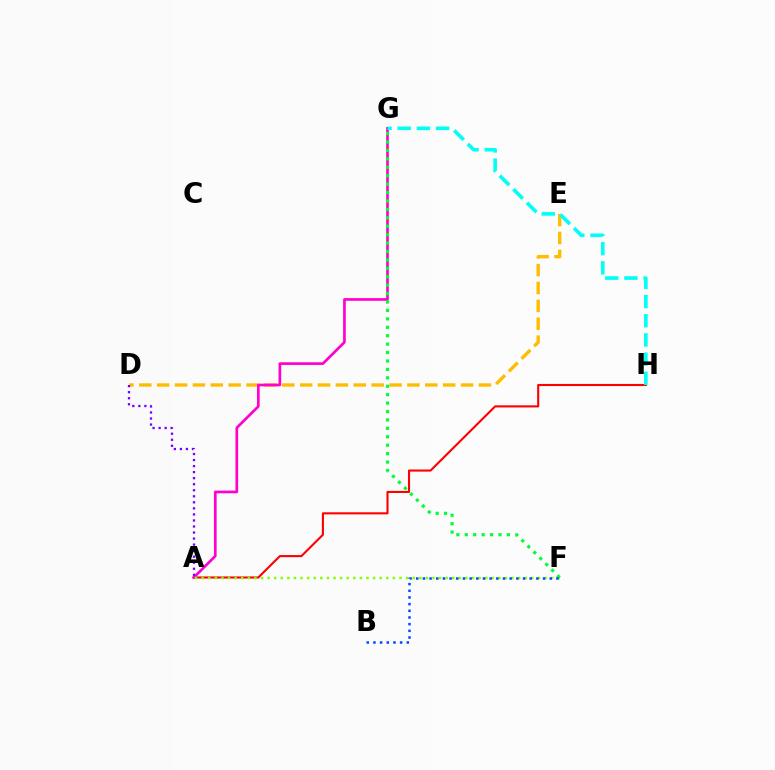{('D', 'E'): [{'color': '#ffbd00', 'line_style': 'dashed', 'thickness': 2.43}], ('A', 'H'): [{'color': '#ff0000', 'line_style': 'solid', 'thickness': 1.51}], ('A', 'G'): [{'color': '#ff00cf', 'line_style': 'solid', 'thickness': 1.94}], ('G', 'H'): [{'color': '#00fff6', 'line_style': 'dashed', 'thickness': 2.61}], ('A', 'F'): [{'color': '#84ff00', 'line_style': 'dotted', 'thickness': 1.79}], ('F', 'G'): [{'color': '#00ff39', 'line_style': 'dotted', 'thickness': 2.29}], ('A', 'D'): [{'color': '#7200ff', 'line_style': 'dotted', 'thickness': 1.64}], ('B', 'F'): [{'color': '#004bff', 'line_style': 'dotted', 'thickness': 1.81}]}